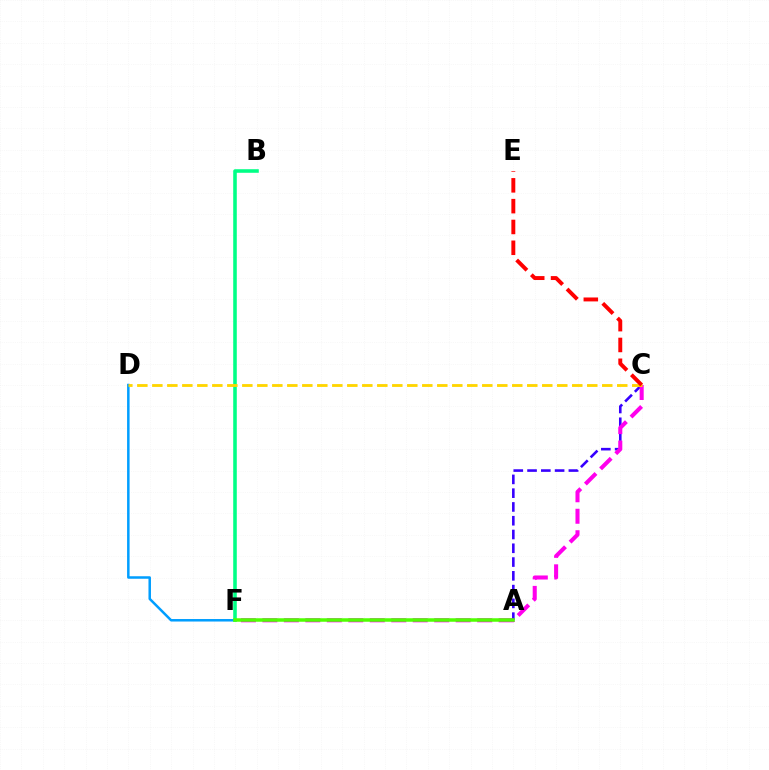{('D', 'F'): [{'color': '#009eff', 'line_style': 'solid', 'thickness': 1.8}], ('A', 'C'): [{'color': '#3700ff', 'line_style': 'dashed', 'thickness': 1.87}], ('C', 'F'): [{'color': '#ff00ed', 'line_style': 'dashed', 'thickness': 2.92}], ('B', 'F'): [{'color': '#00ff86', 'line_style': 'solid', 'thickness': 2.57}], ('C', 'D'): [{'color': '#ffd500', 'line_style': 'dashed', 'thickness': 2.04}], ('A', 'F'): [{'color': '#4fff00', 'line_style': 'solid', 'thickness': 2.52}], ('C', 'E'): [{'color': '#ff0000', 'line_style': 'dashed', 'thickness': 2.83}]}